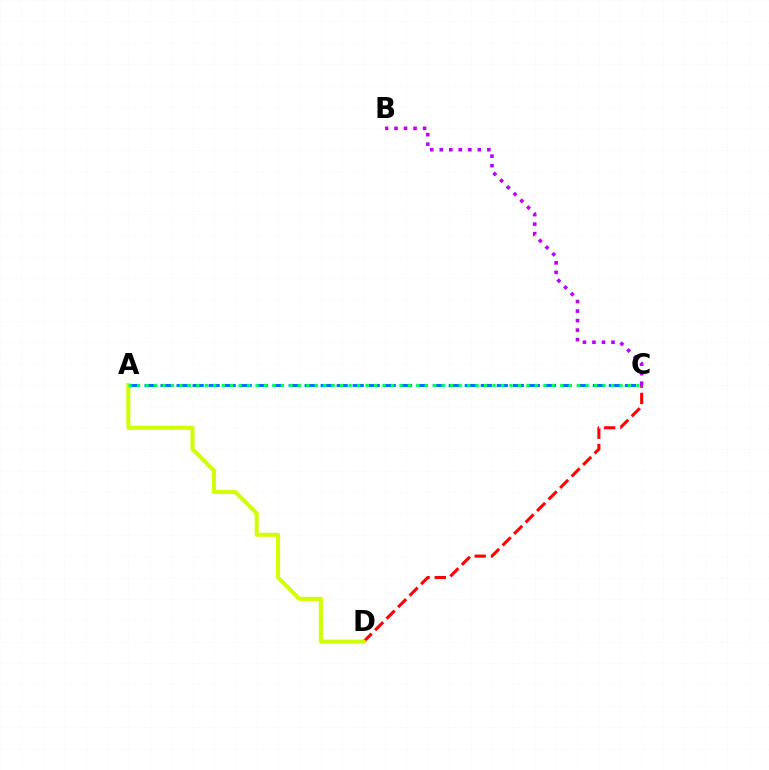{('C', 'D'): [{'color': '#ff0000', 'line_style': 'dashed', 'thickness': 2.21}], ('A', 'C'): [{'color': '#0074ff', 'line_style': 'dashed', 'thickness': 2.17}, {'color': '#00ff5c', 'line_style': 'dotted', 'thickness': 2.3}], ('A', 'D'): [{'color': '#d1ff00', 'line_style': 'solid', 'thickness': 2.92}], ('B', 'C'): [{'color': '#b900ff', 'line_style': 'dotted', 'thickness': 2.59}]}